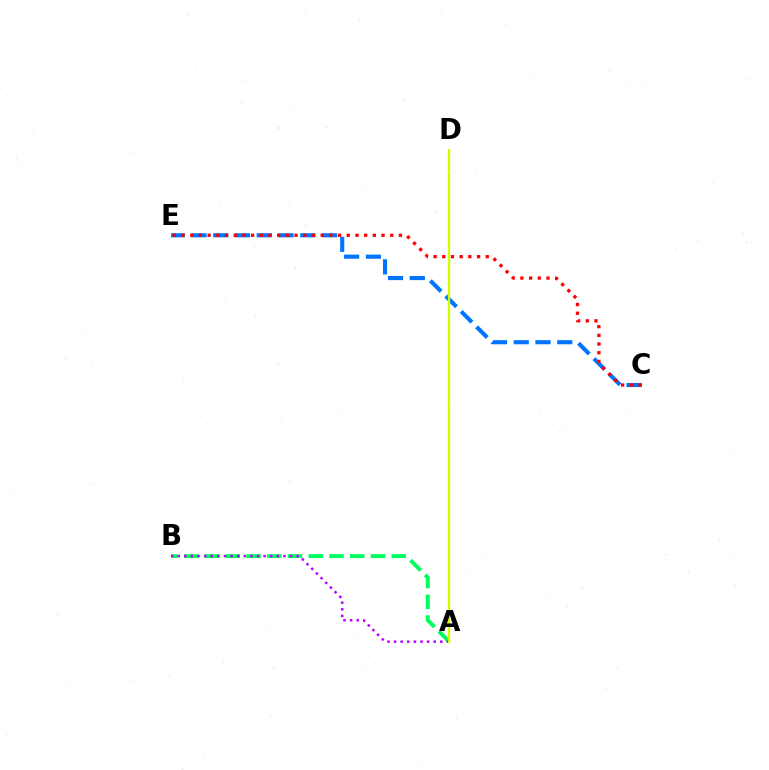{('A', 'B'): [{'color': '#00ff5c', 'line_style': 'dashed', 'thickness': 2.82}, {'color': '#b900ff', 'line_style': 'dotted', 'thickness': 1.8}], ('C', 'E'): [{'color': '#0074ff', 'line_style': 'dashed', 'thickness': 2.96}, {'color': '#ff0000', 'line_style': 'dotted', 'thickness': 2.36}], ('A', 'D'): [{'color': '#d1ff00', 'line_style': 'solid', 'thickness': 1.63}]}